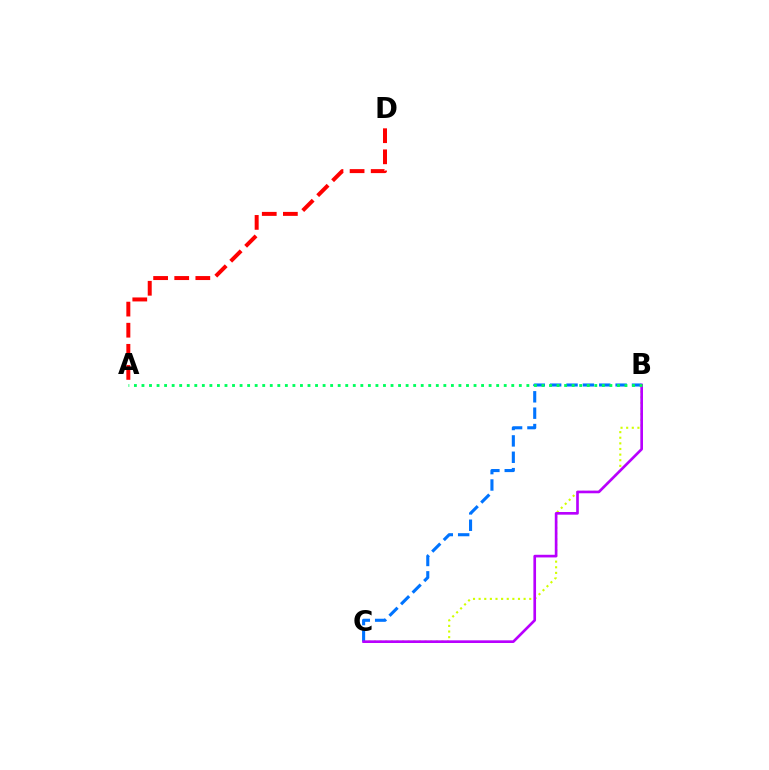{('B', 'C'): [{'color': '#d1ff00', 'line_style': 'dotted', 'thickness': 1.53}, {'color': '#0074ff', 'line_style': 'dashed', 'thickness': 2.22}, {'color': '#b900ff', 'line_style': 'solid', 'thickness': 1.91}], ('A', 'D'): [{'color': '#ff0000', 'line_style': 'dashed', 'thickness': 2.87}], ('A', 'B'): [{'color': '#00ff5c', 'line_style': 'dotted', 'thickness': 2.05}]}